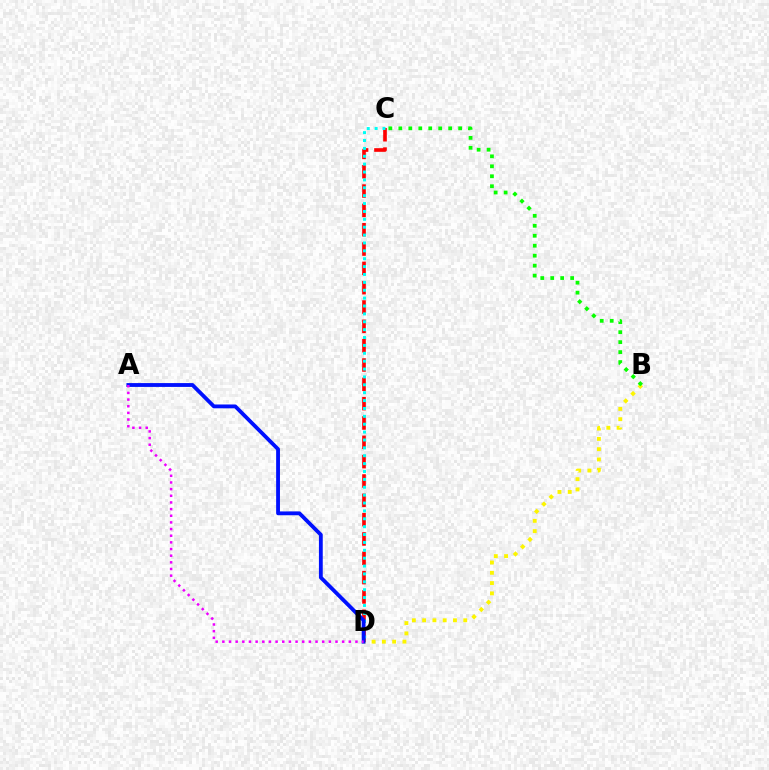{('C', 'D'): [{'color': '#ff0000', 'line_style': 'dashed', 'thickness': 2.63}, {'color': '#00fff6', 'line_style': 'dotted', 'thickness': 2.14}], ('B', 'D'): [{'color': '#fcf500', 'line_style': 'dotted', 'thickness': 2.79}], ('B', 'C'): [{'color': '#08ff00', 'line_style': 'dotted', 'thickness': 2.71}], ('A', 'D'): [{'color': '#0010ff', 'line_style': 'solid', 'thickness': 2.76}, {'color': '#ee00ff', 'line_style': 'dotted', 'thickness': 1.81}]}